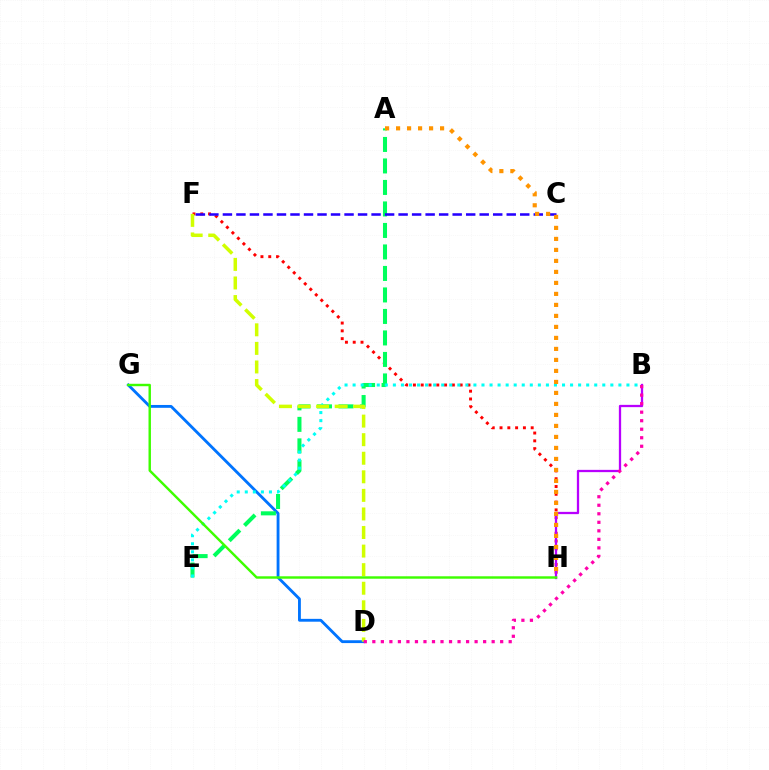{('D', 'G'): [{'color': '#0074ff', 'line_style': 'solid', 'thickness': 2.05}], ('F', 'H'): [{'color': '#ff0000', 'line_style': 'dotted', 'thickness': 2.12}], ('B', 'H'): [{'color': '#b900ff', 'line_style': 'solid', 'thickness': 1.64}], ('A', 'E'): [{'color': '#00ff5c', 'line_style': 'dashed', 'thickness': 2.92}], ('B', 'E'): [{'color': '#00fff6', 'line_style': 'dotted', 'thickness': 2.19}], ('D', 'F'): [{'color': '#d1ff00', 'line_style': 'dashed', 'thickness': 2.52}], ('C', 'F'): [{'color': '#2500ff', 'line_style': 'dashed', 'thickness': 1.84}], ('B', 'D'): [{'color': '#ff00ac', 'line_style': 'dotted', 'thickness': 2.32}], ('A', 'H'): [{'color': '#ff9400', 'line_style': 'dotted', 'thickness': 2.99}], ('G', 'H'): [{'color': '#3dff00', 'line_style': 'solid', 'thickness': 1.75}]}